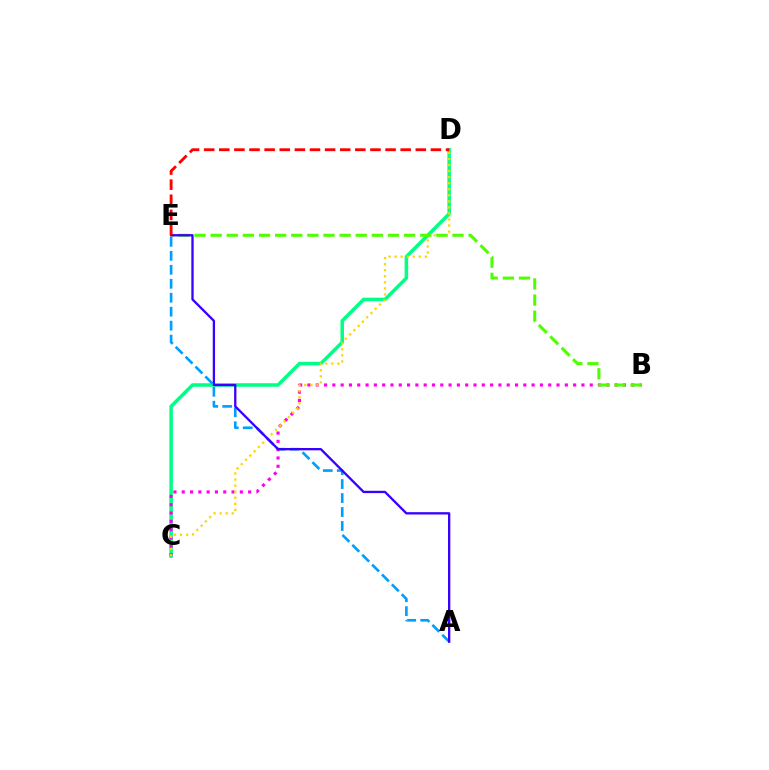{('C', 'D'): [{'color': '#00ff86', 'line_style': 'solid', 'thickness': 2.54}, {'color': '#ffd500', 'line_style': 'dotted', 'thickness': 1.64}], ('A', 'E'): [{'color': '#009eff', 'line_style': 'dashed', 'thickness': 1.9}, {'color': '#3700ff', 'line_style': 'solid', 'thickness': 1.67}], ('B', 'C'): [{'color': '#ff00ed', 'line_style': 'dotted', 'thickness': 2.26}], ('B', 'E'): [{'color': '#4fff00', 'line_style': 'dashed', 'thickness': 2.19}], ('D', 'E'): [{'color': '#ff0000', 'line_style': 'dashed', 'thickness': 2.05}]}